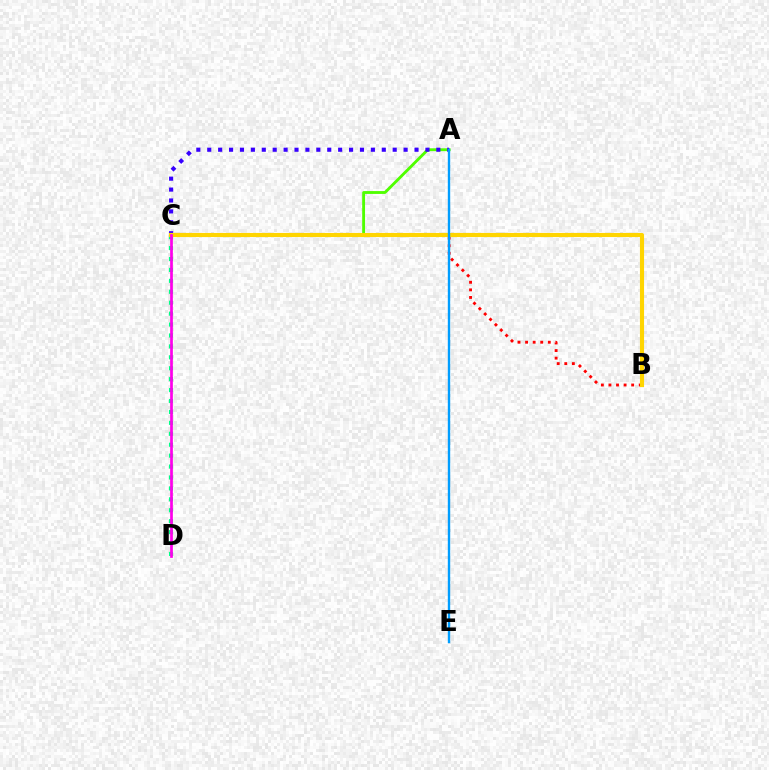{('C', 'D'): [{'color': '#00ff86', 'line_style': 'dotted', 'thickness': 2.97}, {'color': '#ff00ed', 'line_style': 'solid', 'thickness': 1.96}], ('B', 'C'): [{'color': '#ff0000', 'line_style': 'dotted', 'thickness': 2.06}, {'color': '#ffd500', 'line_style': 'solid', 'thickness': 2.96}], ('A', 'C'): [{'color': '#4fff00', 'line_style': 'solid', 'thickness': 2.05}, {'color': '#3700ff', 'line_style': 'dotted', 'thickness': 2.96}], ('A', 'E'): [{'color': '#009eff', 'line_style': 'solid', 'thickness': 1.72}]}